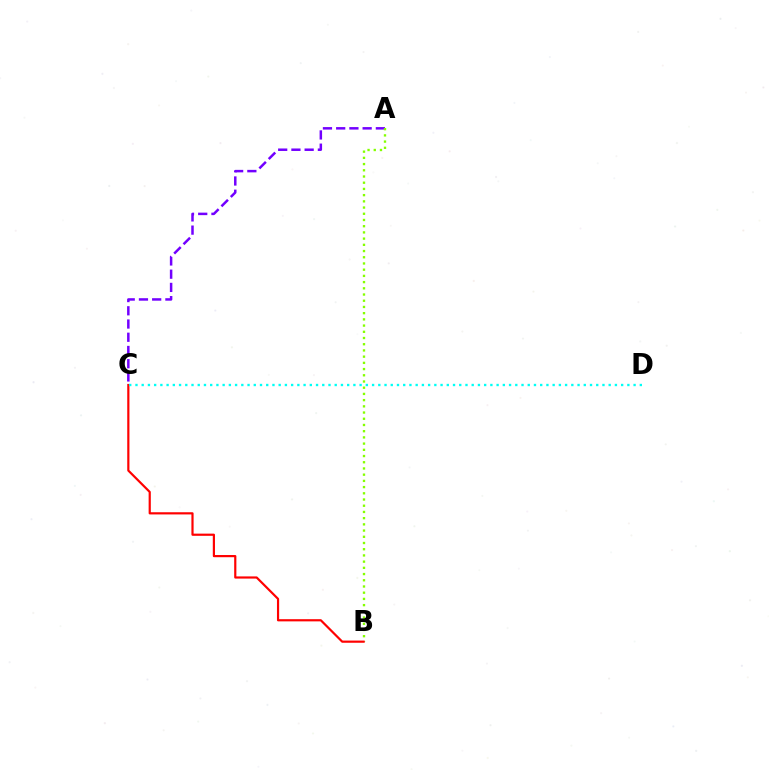{('A', 'C'): [{'color': '#7200ff', 'line_style': 'dashed', 'thickness': 1.8}], ('A', 'B'): [{'color': '#84ff00', 'line_style': 'dotted', 'thickness': 1.69}], ('B', 'C'): [{'color': '#ff0000', 'line_style': 'solid', 'thickness': 1.58}], ('C', 'D'): [{'color': '#00fff6', 'line_style': 'dotted', 'thickness': 1.69}]}